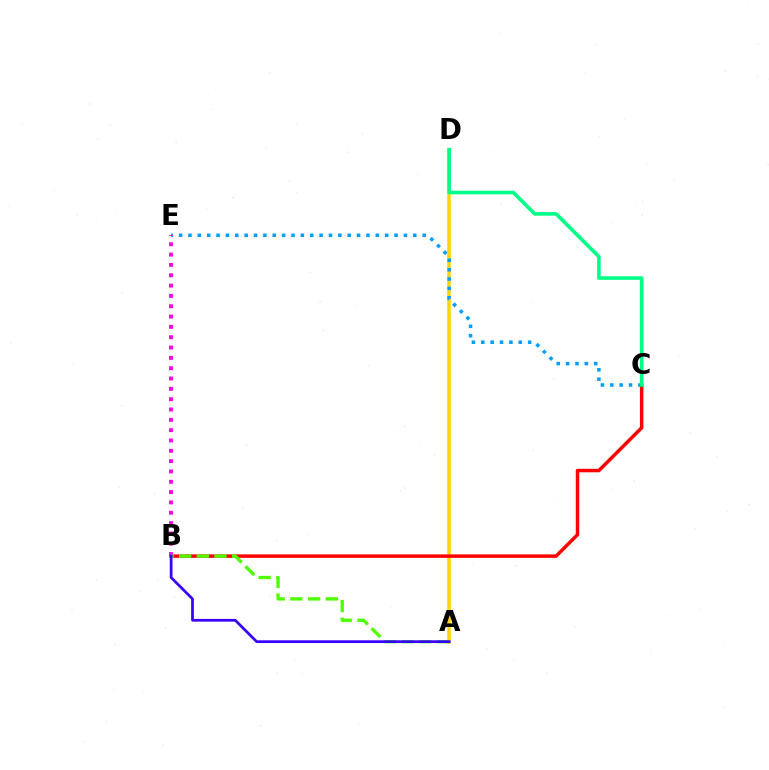{('A', 'D'): [{'color': '#ffd500', 'line_style': 'solid', 'thickness': 2.55}], ('C', 'E'): [{'color': '#009eff', 'line_style': 'dotted', 'thickness': 2.55}], ('B', 'C'): [{'color': '#ff0000', 'line_style': 'solid', 'thickness': 2.5}], ('B', 'E'): [{'color': '#ff00ed', 'line_style': 'dotted', 'thickness': 2.81}], ('A', 'B'): [{'color': '#4fff00', 'line_style': 'dashed', 'thickness': 2.4}, {'color': '#3700ff', 'line_style': 'solid', 'thickness': 1.96}], ('C', 'D'): [{'color': '#00ff86', 'line_style': 'solid', 'thickness': 2.59}]}